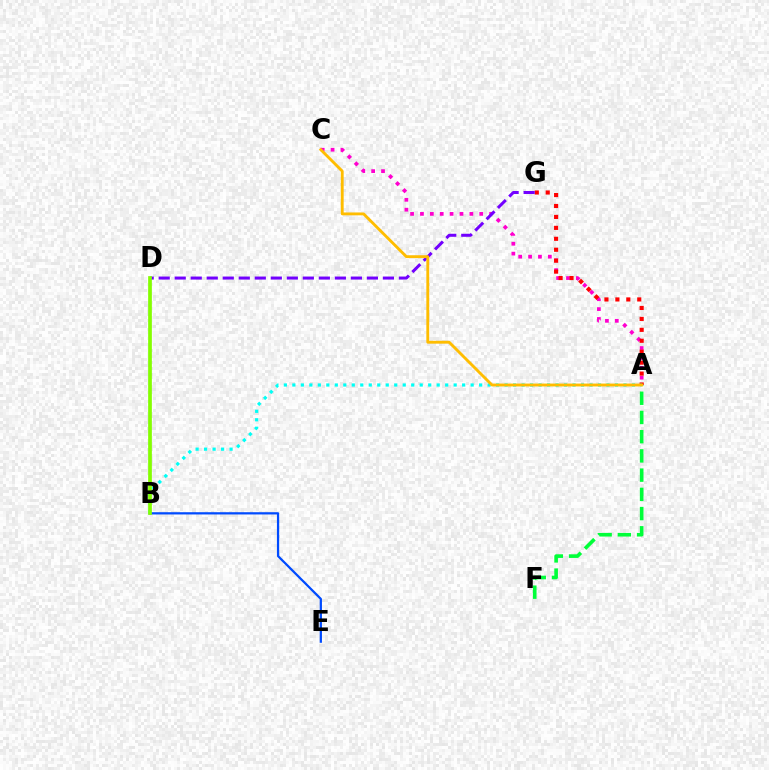{('A', 'F'): [{'color': '#00ff39', 'line_style': 'dashed', 'thickness': 2.61}], ('B', 'E'): [{'color': '#004bff', 'line_style': 'solid', 'thickness': 1.61}], ('A', 'C'): [{'color': '#ff00cf', 'line_style': 'dotted', 'thickness': 2.69}, {'color': '#ffbd00', 'line_style': 'solid', 'thickness': 2.06}], ('A', 'G'): [{'color': '#ff0000', 'line_style': 'dotted', 'thickness': 2.97}], ('A', 'B'): [{'color': '#00fff6', 'line_style': 'dotted', 'thickness': 2.31}], ('D', 'G'): [{'color': '#7200ff', 'line_style': 'dashed', 'thickness': 2.18}], ('B', 'D'): [{'color': '#84ff00', 'line_style': 'solid', 'thickness': 2.67}]}